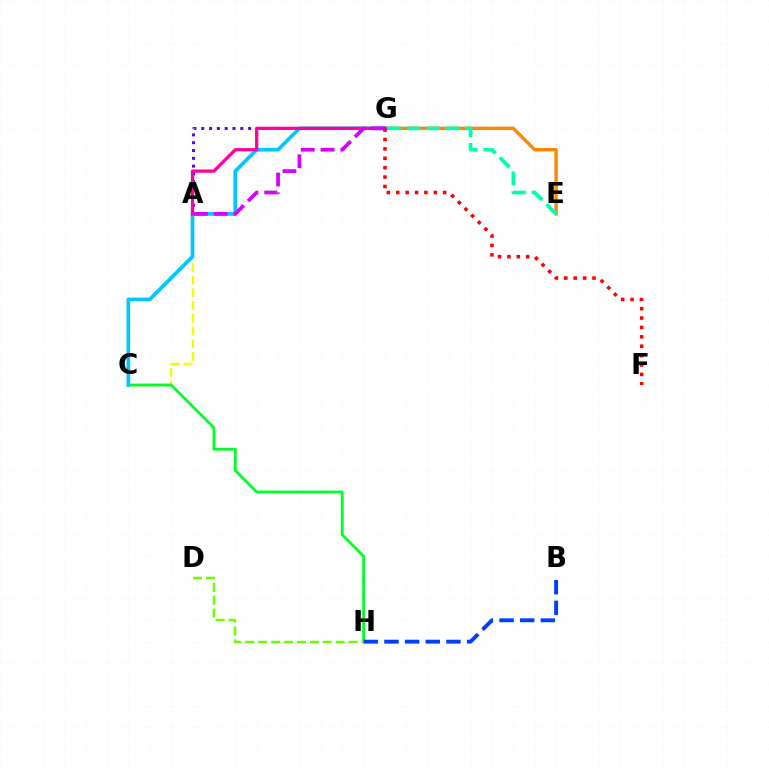{('A', 'C'): [{'color': '#eeff00', 'line_style': 'dashed', 'thickness': 1.73}], ('A', 'G'): [{'color': '#4f00ff', 'line_style': 'dotted', 'thickness': 2.12}, {'color': '#ff00a0', 'line_style': 'solid', 'thickness': 2.35}, {'color': '#d600ff', 'line_style': 'dashed', 'thickness': 2.69}], ('E', 'G'): [{'color': '#ff8800', 'line_style': 'solid', 'thickness': 2.47}, {'color': '#00ffaf', 'line_style': 'dashed', 'thickness': 2.66}], ('C', 'H'): [{'color': '#00ff27', 'line_style': 'solid', 'thickness': 1.99}], ('D', 'H'): [{'color': '#66ff00', 'line_style': 'dashed', 'thickness': 1.75}], ('C', 'G'): [{'color': '#00c7ff', 'line_style': 'solid', 'thickness': 2.67}], ('B', 'H'): [{'color': '#003fff', 'line_style': 'dashed', 'thickness': 2.81}], ('F', 'G'): [{'color': '#ff0000', 'line_style': 'dotted', 'thickness': 2.55}]}